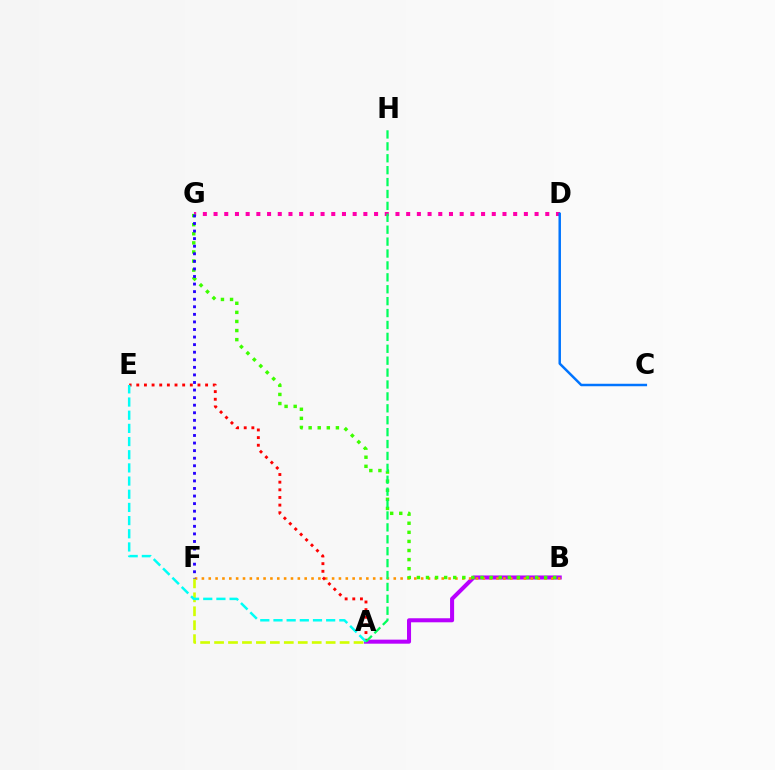{('A', 'B'): [{'color': '#b900ff', 'line_style': 'solid', 'thickness': 2.91}], ('D', 'G'): [{'color': '#ff00ac', 'line_style': 'dotted', 'thickness': 2.91}], ('C', 'D'): [{'color': '#0074ff', 'line_style': 'solid', 'thickness': 1.79}], ('B', 'F'): [{'color': '#ff9400', 'line_style': 'dotted', 'thickness': 1.86}], ('B', 'G'): [{'color': '#3dff00', 'line_style': 'dotted', 'thickness': 2.47}], ('A', 'E'): [{'color': '#ff0000', 'line_style': 'dotted', 'thickness': 2.08}, {'color': '#00fff6', 'line_style': 'dashed', 'thickness': 1.79}], ('A', 'F'): [{'color': '#d1ff00', 'line_style': 'dashed', 'thickness': 1.89}], ('F', 'G'): [{'color': '#2500ff', 'line_style': 'dotted', 'thickness': 2.06}], ('A', 'H'): [{'color': '#00ff5c', 'line_style': 'dashed', 'thickness': 1.62}]}